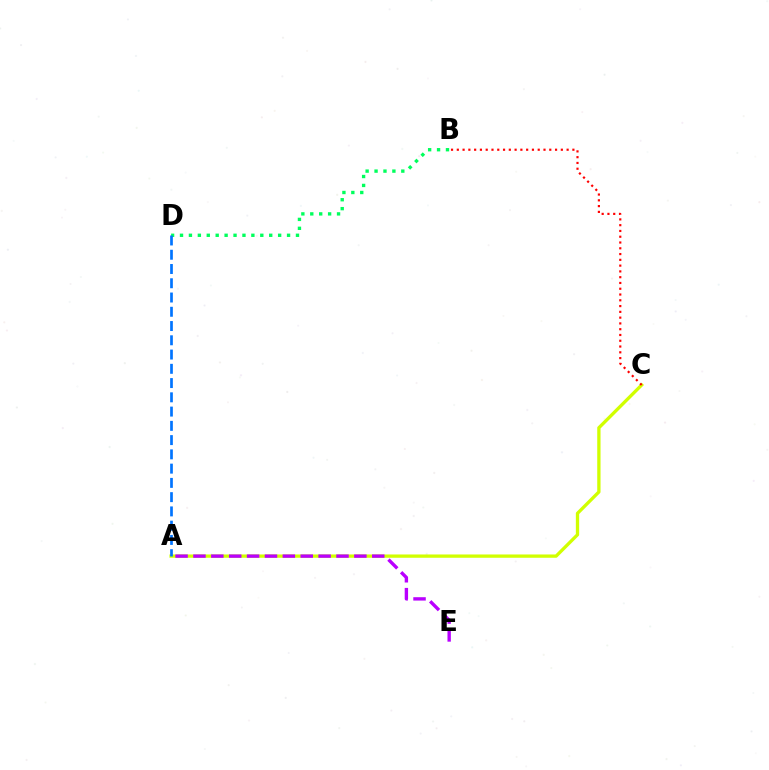{('A', 'C'): [{'color': '#d1ff00', 'line_style': 'solid', 'thickness': 2.38}], ('B', 'D'): [{'color': '#00ff5c', 'line_style': 'dotted', 'thickness': 2.42}], ('A', 'E'): [{'color': '#b900ff', 'line_style': 'dashed', 'thickness': 2.43}], ('A', 'D'): [{'color': '#0074ff', 'line_style': 'dashed', 'thickness': 1.94}], ('B', 'C'): [{'color': '#ff0000', 'line_style': 'dotted', 'thickness': 1.57}]}